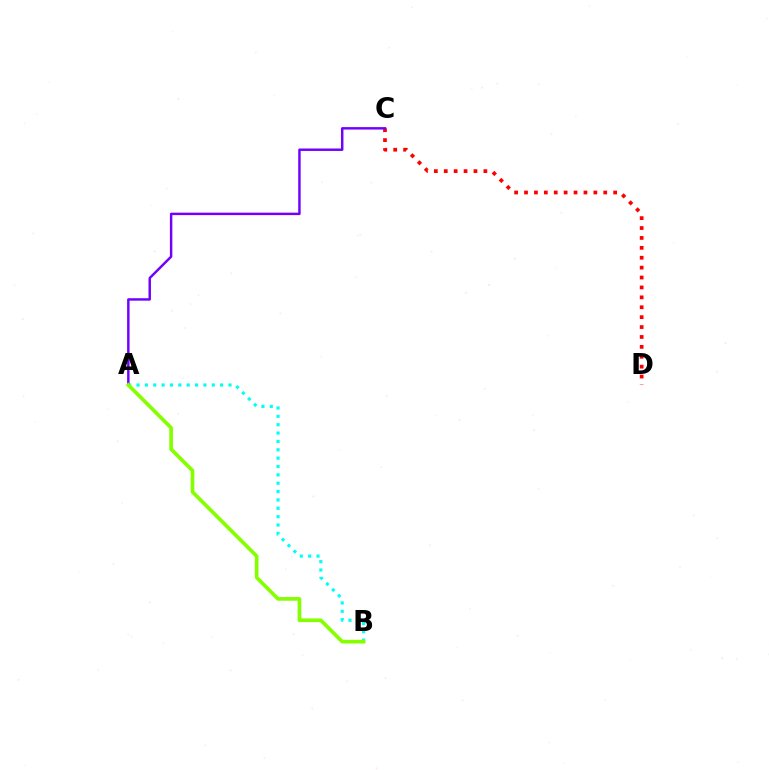{('C', 'D'): [{'color': '#ff0000', 'line_style': 'dotted', 'thickness': 2.69}], ('A', 'B'): [{'color': '#00fff6', 'line_style': 'dotted', 'thickness': 2.27}, {'color': '#84ff00', 'line_style': 'solid', 'thickness': 2.64}], ('A', 'C'): [{'color': '#7200ff', 'line_style': 'solid', 'thickness': 1.76}]}